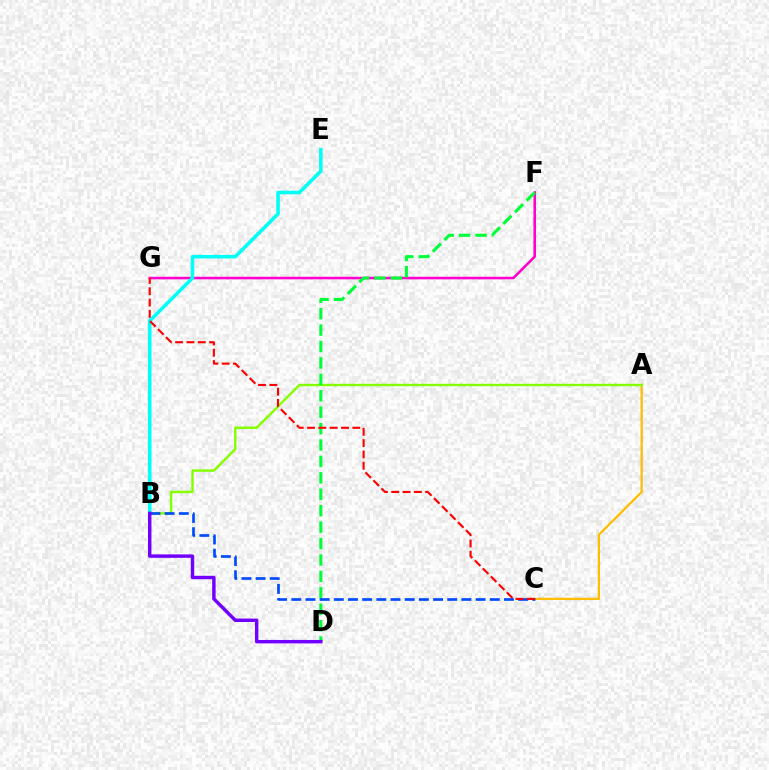{('A', 'C'): [{'color': '#ffbd00', 'line_style': 'solid', 'thickness': 1.62}], ('A', 'B'): [{'color': '#84ff00', 'line_style': 'solid', 'thickness': 1.74}], ('F', 'G'): [{'color': '#ff00cf', 'line_style': 'solid', 'thickness': 1.84}], ('B', 'E'): [{'color': '#00fff6', 'line_style': 'solid', 'thickness': 2.56}], ('D', 'F'): [{'color': '#00ff39', 'line_style': 'dashed', 'thickness': 2.23}], ('B', 'C'): [{'color': '#004bff', 'line_style': 'dashed', 'thickness': 1.93}], ('B', 'D'): [{'color': '#7200ff', 'line_style': 'solid', 'thickness': 2.48}], ('C', 'G'): [{'color': '#ff0000', 'line_style': 'dashed', 'thickness': 1.54}]}